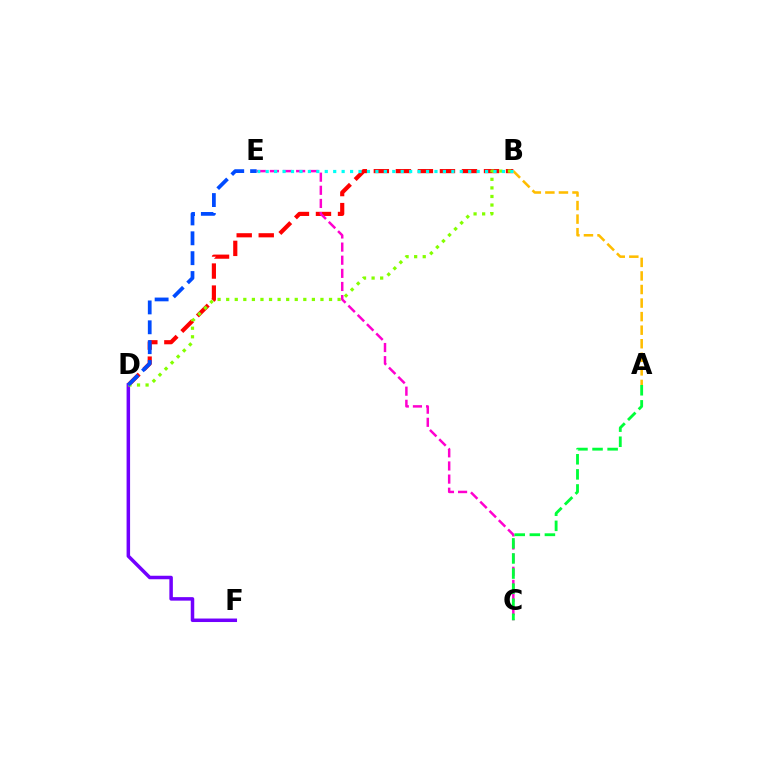{('B', 'D'): [{'color': '#ff0000', 'line_style': 'dashed', 'thickness': 2.99}, {'color': '#84ff00', 'line_style': 'dotted', 'thickness': 2.33}], ('D', 'F'): [{'color': '#7200ff', 'line_style': 'solid', 'thickness': 2.52}], ('A', 'B'): [{'color': '#ffbd00', 'line_style': 'dashed', 'thickness': 1.84}], ('C', 'E'): [{'color': '#ff00cf', 'line_style': 'dashed', 'thickness': 1.78}], ('D', 'E'): [{'color': '#004bff', 'line_style': 'dashed', 'thickness': 2.7}], ('B', 'E'): [{'color': '#00fff6', 'line_style': 'dotted', 'thickness': 2.29}], ('A', 'C'): [{'color': '#00ff39', 'line_style': 'dashed', 'thickness': 2.05}]}